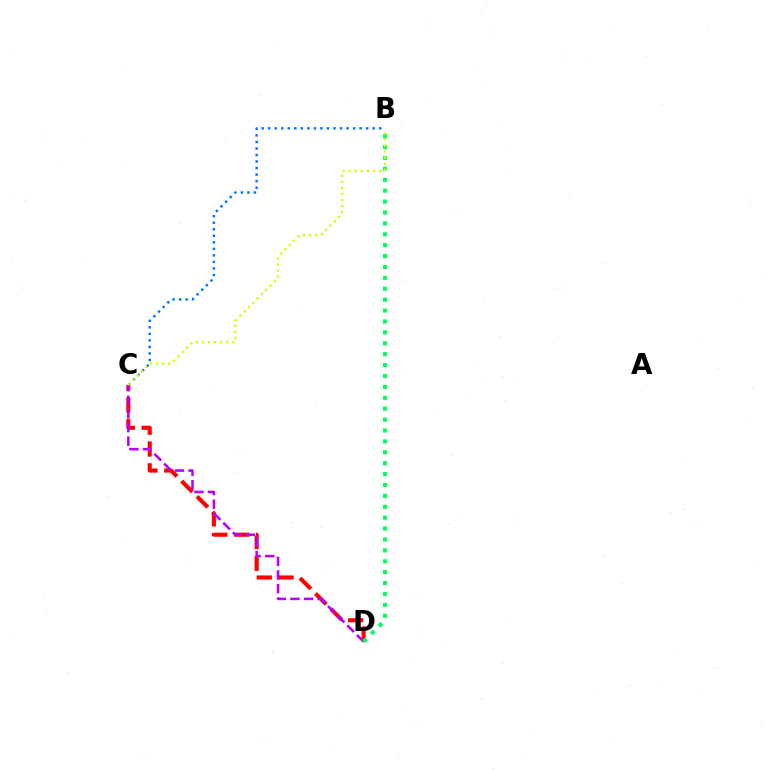{('B', 'C'): [{'color': '#0074ff', 'line_style': 'dotted', 'thickness': 1.77}, {'color': '#d1ff00', 'line_style': 'dotted', 'thickness': 1.65}], ('C', 'D'): [{'color': '#ff0000', 'line_style': 'dashed', 'thickness': 2.96}, {'color': '#b900ff', 'line_style': 'dashed', 'thickness': 1.85}], ('B', 'D'): [{'color': '#00ff5c', 'line_style': 'dotted', 'thickness': 2.96}]}